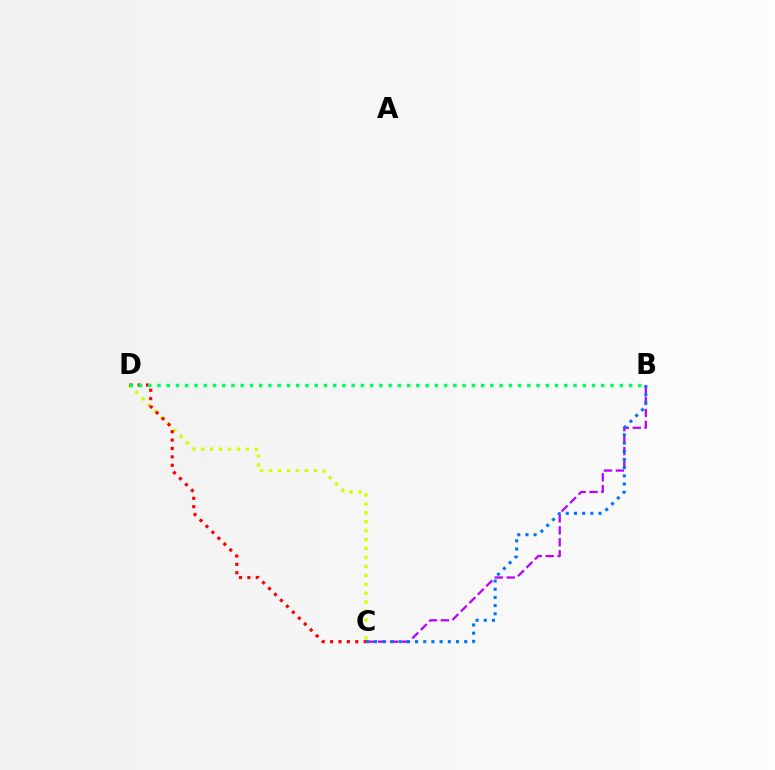{('B', 'C'): [{'color': '#b900ff', 'line_style': 'dashed', 'thickness': 1.62}, {'color': '#0074ff', 'line_style': 'dotted', 'thickness': 2.23}], ('C', 'D'): [{'color': '#d1ff00', 'line_style': 'dotted', 'thickness': 2.43}, {'color': '#ff0000', 'line_style': 'dotted', 'thickness': 2.28}], ('B', 'D'): [{'color': '#00ff5c', 'line_style': 'dotted', 'thickness': 2.51}]}